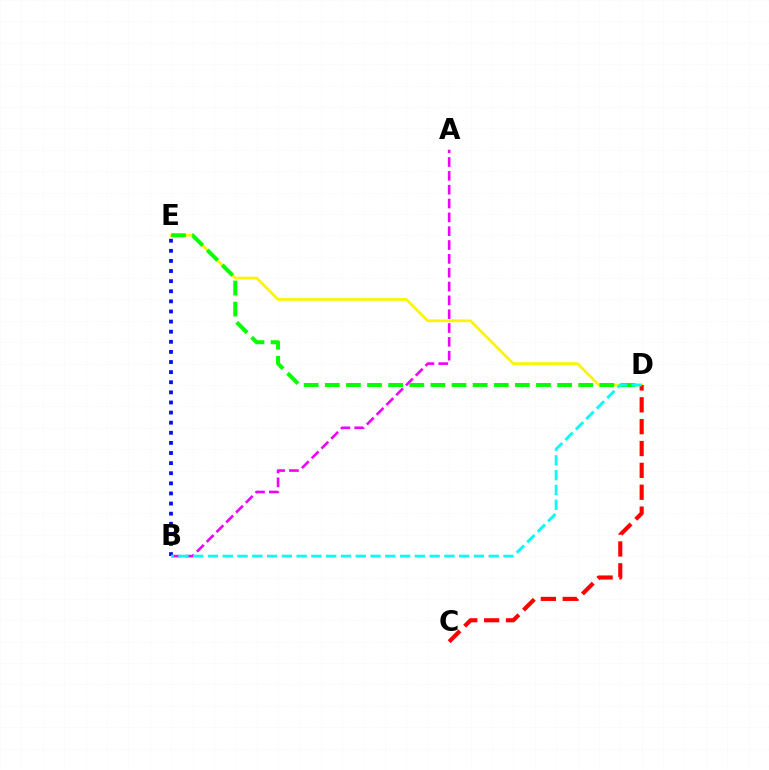{('A', 'B'): [{'color': '#ee00ff', 'line_style': 'dashed', 'thickness': 1.88}], ('D', 'E'): [{'color': '#fcf500', 'line_style': 'solid', 'thickness': 1.96}, {'color': '#08ff00', 'line_style': 'dashed', 'thickness': 2.87}], ('C', 'D'): [{'color': '#ff0000', 'line_style': 'dashed', 'thickness': 2.97}], ('B', 'E'): [{'color': '#0010ff', 'line_style': 'dotted', 'thickness': 2.75}], ('B', 'D'): [{'color': '#00fff6', 'line_style': 'dashed', 'thickness': 2.01}]}